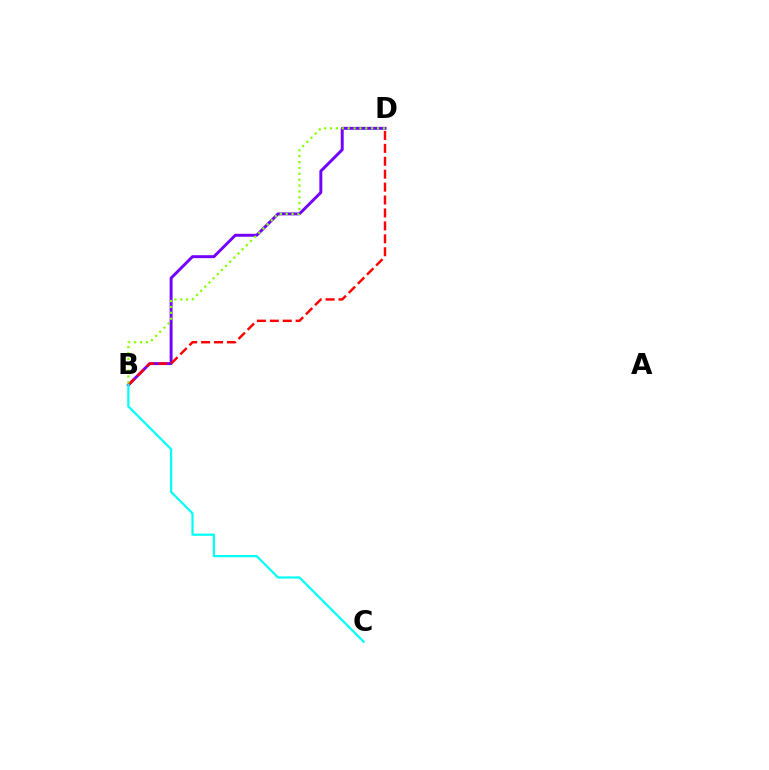{('B', 'D'): [{'color': '#7200ff', 'line_style': 'solid', 'thickness': 2.12}, {'color': '#ff0000', 'line_style': 'dashed', 'thickness': 1.76}, {'color': '#84ff00', 'line_style': 'dotted', 'thickness': 1.59}], ('B', 'C'): [{'color': '#00fff6', 'line_style': 'solid', 'thickness': 1.59}]}